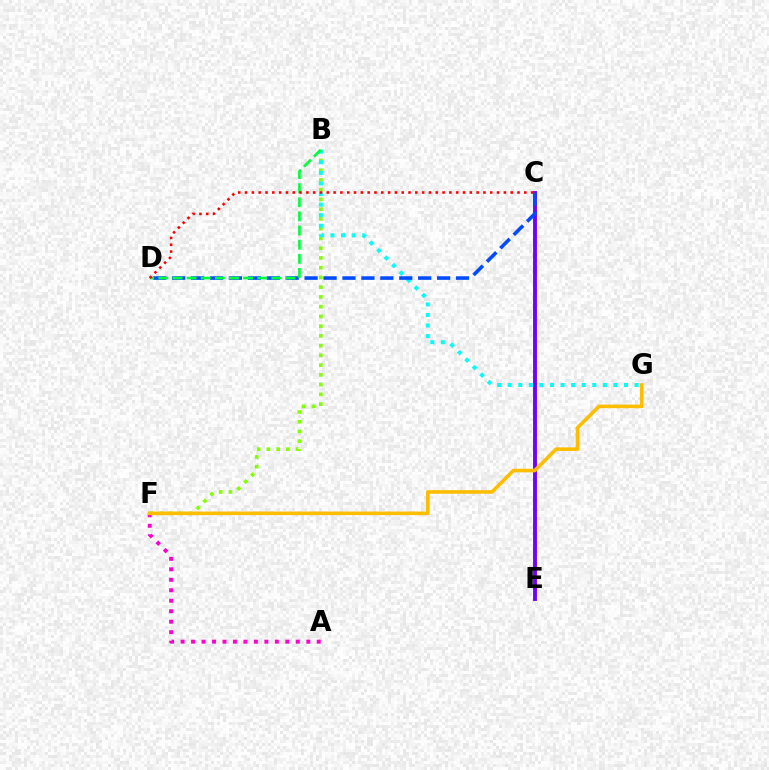{('B', 'F'): [{'color': '#84ff00', 'line_style': 'dotted', 'thickness': 2.65}], ('C', 'E'): [{'color': '#7200ff', 'line_style': 'solid', 'thickness': 2.79}], ('A', 'F'): [{'color': '#ff00cf', 'line_style': 'dotted', 'thickness': 2.85}], ('B', 'G'): [{'color': '#00fff6', 'line_style': 'dotted', 'thickness': 2.87}], ('C', 'D'): [{'color': '#004bff', 'line_style': 'dashed', 'thickness': 2.57}, {'color': '#ff0000', 'line_style': 'dotted', 'thickness': 1.85}], ('B', 'D'): [{'color': '#00ff39', 'line_style': 'dashed', 'thickness': 1.92}], ('F', 'G'): [{'color': '#ffbd00', 'line_style': 'solid', 'thickness': 2.59}]}